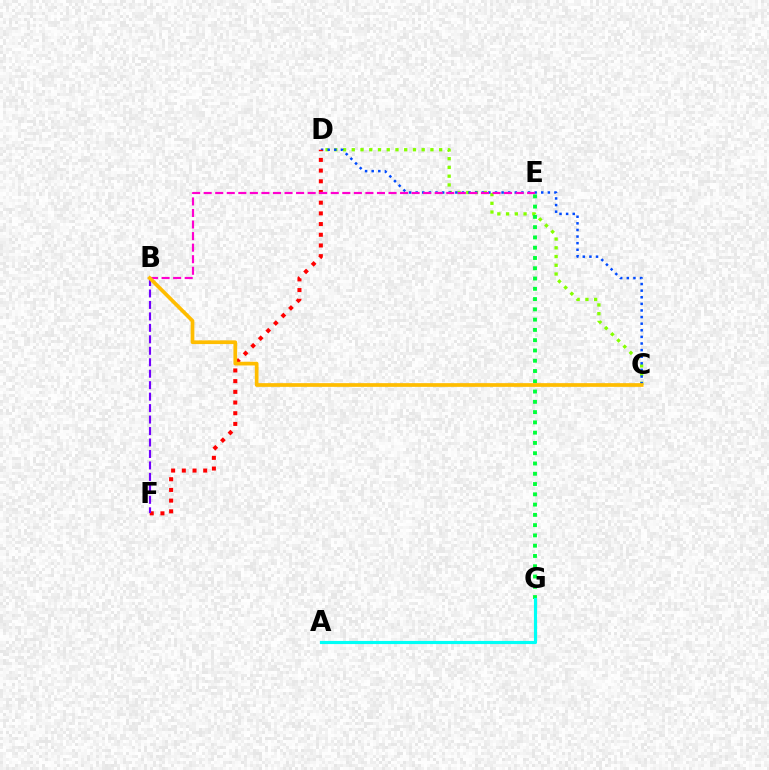{('C', 'D'): [{'color': '#84ff00', 'line_style': 'dotted', 'thickness': 2.37}, {'color': '#004bff', 'line_style': 'dotted', 'thickness': 1.8}], ('D', 'F'): [{'color': '#ff0000', 'line_style': 'dotted', 'thickness': 2.91}], ('B', 'E'): [{'color': '#ff00cf', 'line_style': 'dashed', 'thickness': 1.57}], ('B', 'F'): [{'color': '#7200ff', 'line_style': 'dashed', 'thickness': 1.56}], ('E', 'G'): [{'color': '#00ff39', 'line_style': 'dotted', 'thickness': 2.79}], ('A', 'G'): [{'color': '#00fff6', 'line_style': 'solid', 'thickness': 2.26}], ('B', 'C'): [{'color': '#ffbd00', 'line_style': 'solid', 'thickness': 2.67}]}